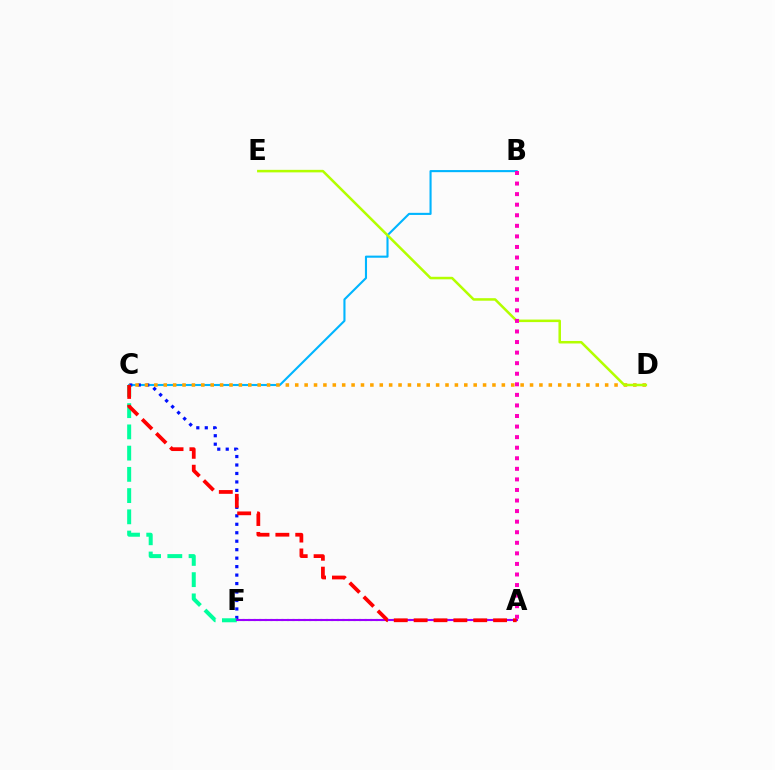{('B', 'C'): [{'color': '#00b5ff', 'line_style': 'solid', 'thickness': 1.52}], ('C', 'F'): [{'color': '#0010ff', 'line_style': 'dotted', 'thickness': 2.3}, {'color': '#00ff9d', 'line_style': 'dashed', 'thickness': 2.88}], ('C', 'D'): [{'color': '#ffa500', 'line_style': 'dotted', 'thickness': 2.55}], ('D', 'E'): [{'color': '#b3ff00', 'line_style': 'solid', 'thickness': 1.82}], ('A', 'F'): [{'color': '#08ff00', 'line_style': 'dotted', 'thickness': 1.51}, {'color': '#9b00ff', 'line_style': 'solid', 'thickness': 1.51}], ('A', 'B'): [{'color': '#ff00bd', 'line_style': 'dotted', 'thickness': 2.87}], ('A', 'C'): [{'color': '#ff0000', 'line_style': 'dashed', 'thickness': 2.7}]}